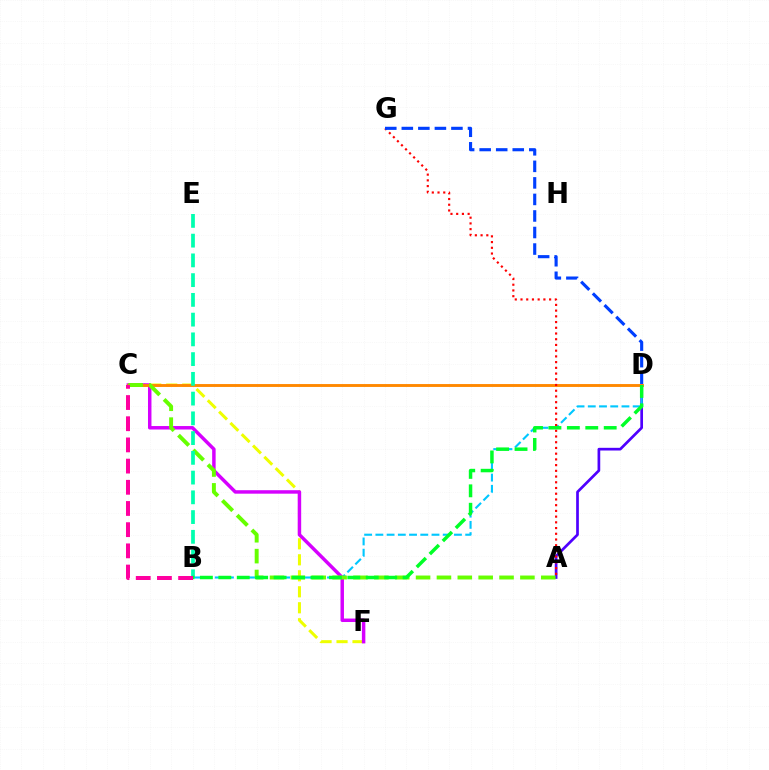{('A', 'D'): [{'color': '#4f00ff', 'line_style': 'solid', 'thickness': 1.94}], ('B', 'D'): [{'color': '#00c7ff', 'line_style': 'dashed', 'thickness': 1.53}, {'color': '#00ff27', 'line_style': 'dashed', 'thickness': 2.5}], ('C', 'F'): [{'color': '#eeff00', 'line_style': 'dashed', 'thickness': 2.17}, {'color': '#d600ff', 'line_style': 'solid', 'thickness': 2.5}], ('C', 'D'): [{'color': '#ff8800', 'line_style': 'solid', 'thickness': 2.08}], ('A', 'G'): [{'color': '#ff0000', 'line_style': 'dotted', 'thickness': 1.55}], ('A', 'C'): [{'color': '#66ff00', 'line_style': 'dashed', 'thickness': 2.83}], ('B', 'E'): [{'color': '#00ffaf', 'line_style': 'dashed', 'thickness': 2.68}], ('D', 'G'): [{'color': '#003fff', 'line_style': 'dashed', 'thickness': 2.25}], ('B', 'C'): [{'color': '#ff00a0', 'line_style': 'dashed', 'thickness': 2.88}]}